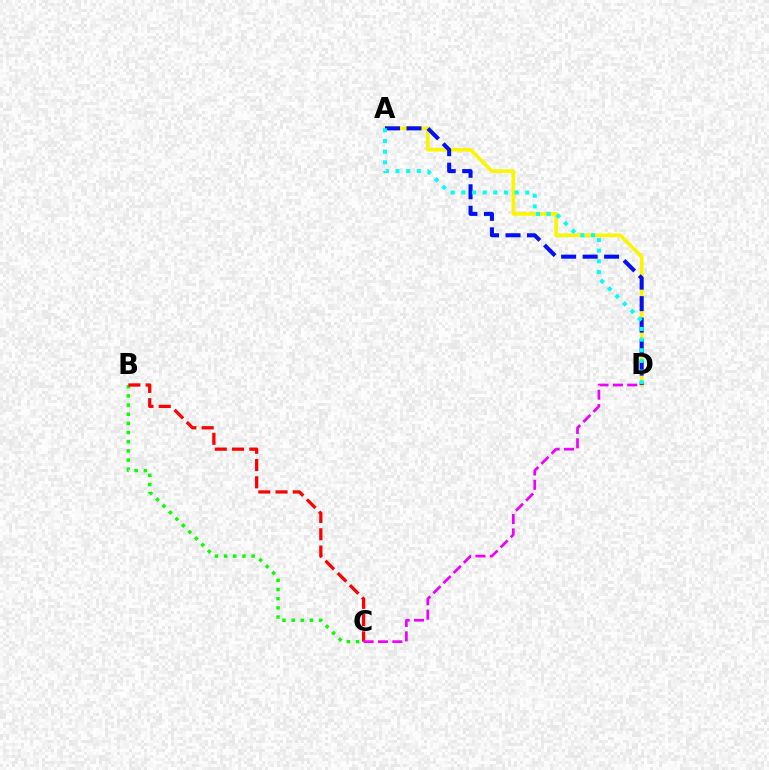{('B', 'C'): [{'color': '#08ff00', 'line_style': 'dotted', 'thickness': 2.49}, {'color': '#ff0000', 'line_style': 'dashed', 'thickness': 2.34}], ('A', 'D'): [{'color': '#fcf500', 'line_style': 'solid', 'thickness': 2.63}, {'color': '#0010ff', 'line_style': 'dashed', 'thickness': 2.92}, {'color': '#00fff6', 'line_style': 'dotted', 'thickness': 2.9}], ('C', 'D'): [{'color': '#ee00ff', 'line_style': 'dashed', 'thickness': 1.95}]}